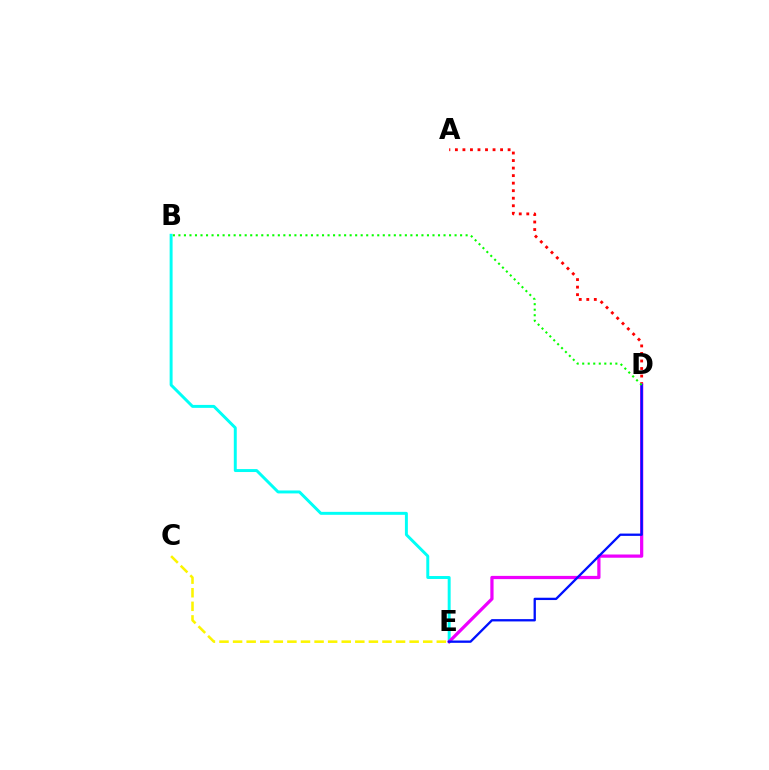{('B', 'E'): [{'color': '#00fff6', 'line_style': 'solid', 'thickness': 2.13}], ('A', 'D'): [{'color': '#ff0000', 'line_style': 'dotted', 'thickness': 2.05}], ('C', 'E'): [{'color': '#fcf500', 'line_style': 'dashed', 'thickness': 1.84}], ('D', 'E'): [{'color': '#ee00ff', 'line_style': 'solid', 'thickness': 2.33}, {'color': '#0010ff', 'line_style': 'solid', 'thickness': 1.67}], ('B', 'D'): [{'color': '#08ff00', 'line_style': 'dotted', 'thickness': 1.5}]}